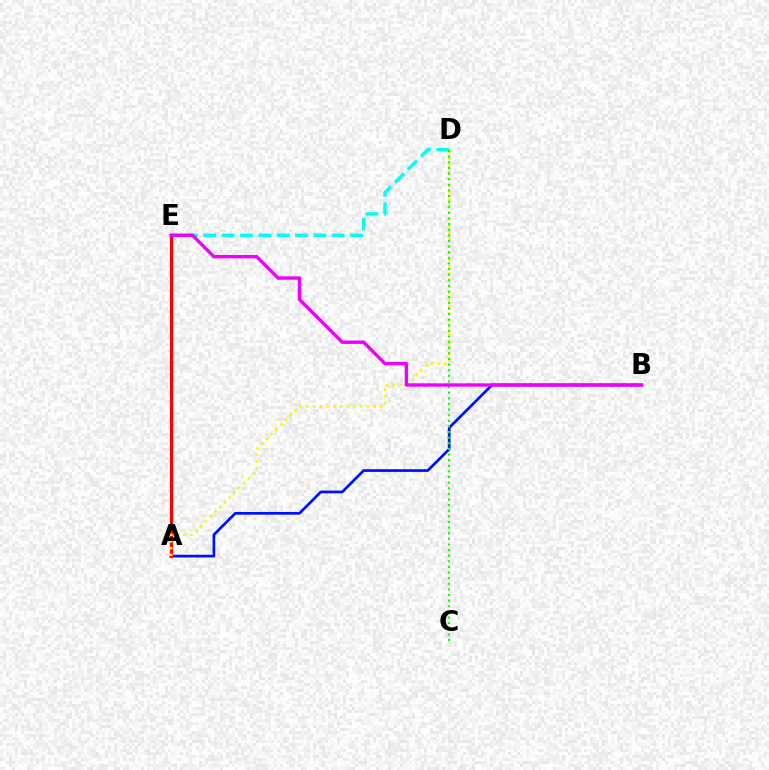{('A', 'B'): [{'color': '#0010ff', 'line_style': 'solid', 'thickness': 1.97}], ('A', 'E'): [{'color': '#ff0000', 'line_style': 'solid', 'thickness': 2.3}], ('D', 'E'): [{'color': '#00fff6', 'line_style': 'dashed', 'thickness': 2.49}], ('A', 'D'): [{'color': '#fcf500', 'line_style': 'dotted', 'thickness': 1.83}], ('C', 'D'): [{'color': '#08ff00', 'line_style': 'dotted', 'thickness': 1.53}], ('B', 'E'): [{'color': '#ee00ff', 'line_style': 'solid', 'thickness': 2.43}]}